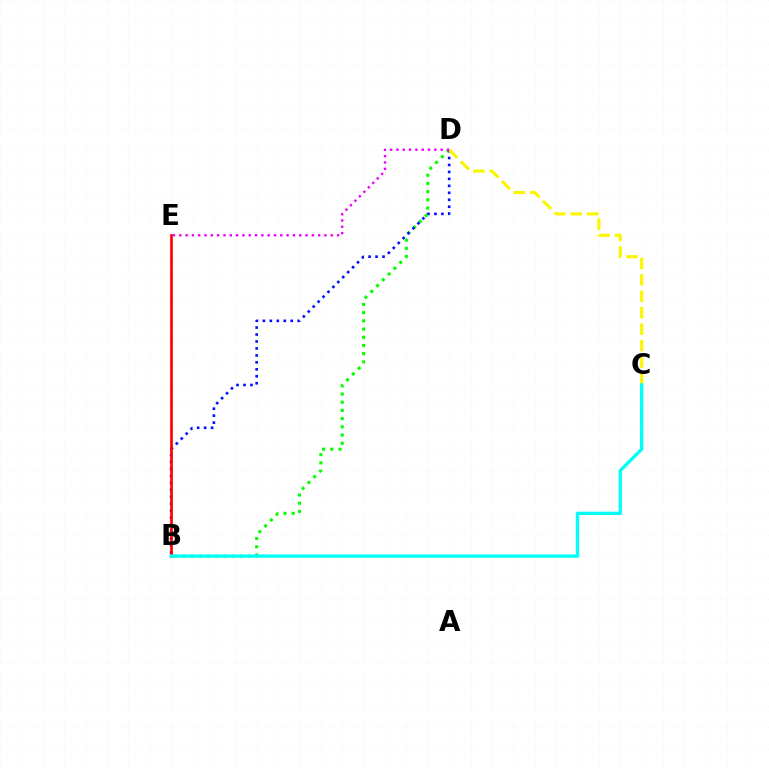{('B', 'D'): [{'color': '#08ff00', 'line_style': 'dotted', 'thickness': 2.23}, {'color': '#0010ff', 'line_style': 'dotted', 'thickness': 1.89}], ('C', 'D'): [{'color': '#fcf500', 'line_style': 'dashed', 'thickness': 2.23}], ('B', 'E'): [{'color': '#ff0000', 'line_style': 'solid', 'thickness': 1.93}], ('D', 'E'): [{'color': '#ee00ff', 'line_style': 'dotted', 'thickness': 1.71}], ('B', 'C'): [{'color': '#00fff6', 'line_style': 'solid', 'thickness': 2.39}]}